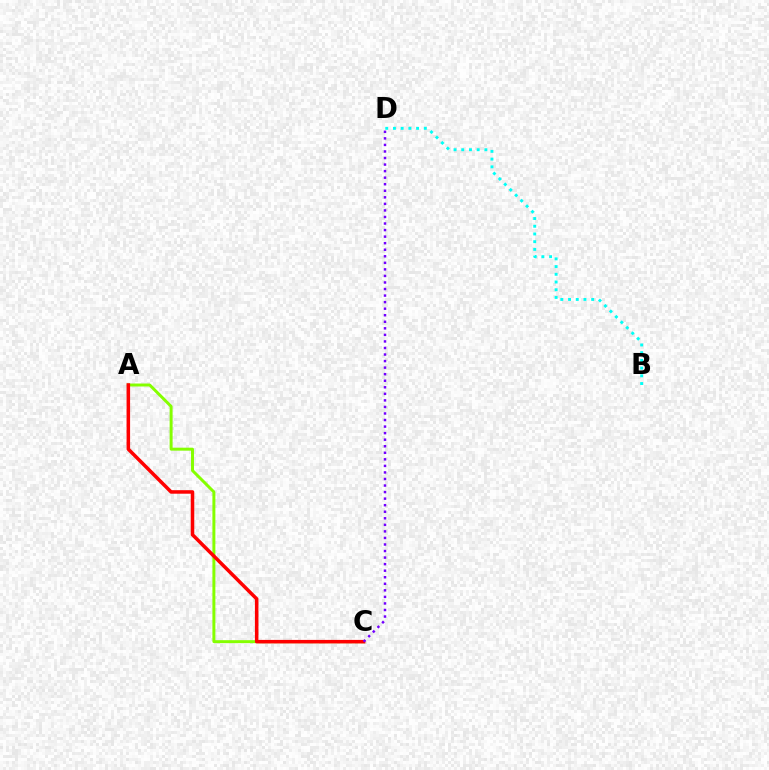{('A', 'C'): [{'color': '#84ff00', 'line_style': 'solid', 'thickness': 2.13}, {'color': '#ff0000', 'line_style': 'solid', 'thickness': 2.54}], ('B', 'D'): [{'color': '#00fff6', 'line_style': 'dotted', 'thickness': 2.1}], ('C', 'D'): [{'color': '#7200ff', 'line_style': 'dotted', 'thickness': 1.78}]}